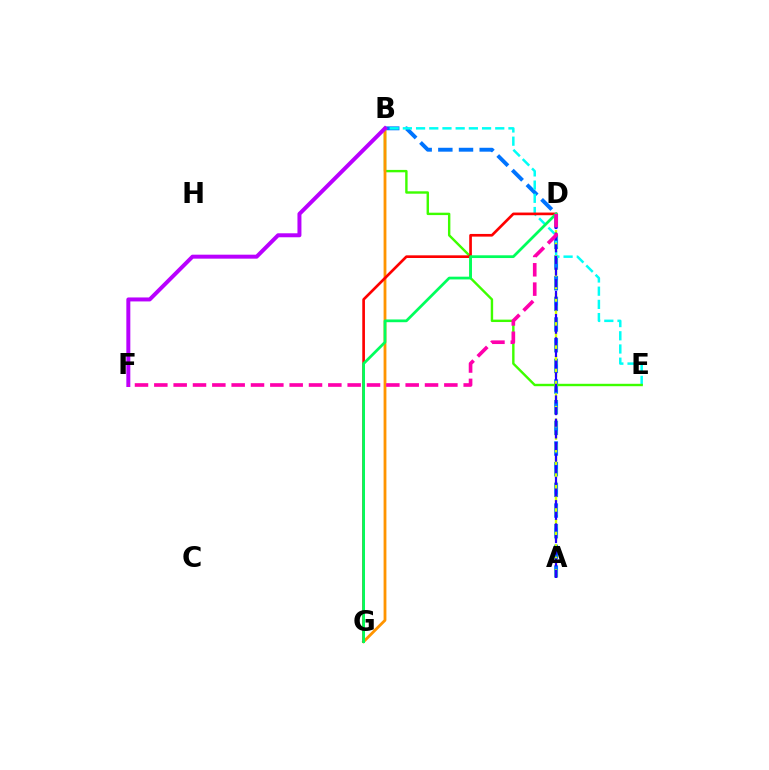{('A', 'B'): [{'color': '#0074ff', 'line_style': 'dashed', 'thickness': 2.81}], ('B', 'E'): [{'color': '#00fff6', 'line_style': 'dashed', 'thickness': 1.79}, {'color': '#3dff00', 'line_style': 'solid', 'thickness': 1.73}], ('B', 'G'): [{'color': '#ff9400', 'line_style': 'solid', 'thickness': 2.02}], ('A', 'D'): [{'color': '#d1ff00', 'line_style': 'dashed', 'thickness': 1.71}, {'color': '#2500ff', 'line_style': 'dashed', 'thickness': 1.58}], ('D', 'G'): [{'color': '#ff0000', 'line_style': 'solid', 'thickness': 1.92}, {'color': '#00ff5c', 'line_style': 'solid', 'thickness': 1.98}], ('B', 'F'): [{'color': '#b900ff', 'line_style': 'solid', 'thickness': 2.86}], ('D', 'F'): [{'color': '#ff00ac', 'line_style': 'dashed', 'thickness': 2.63}]}